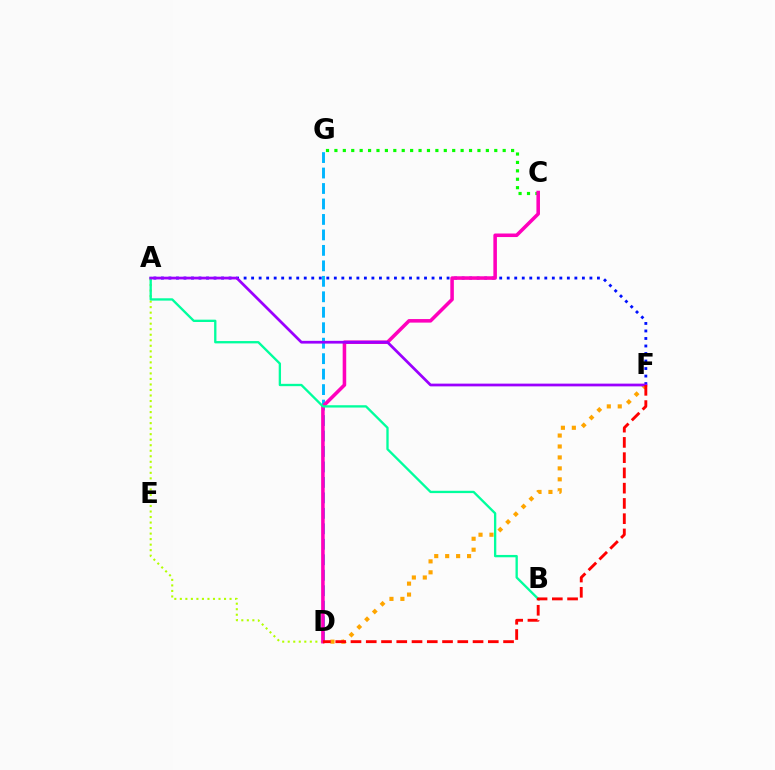{('D', 'G'): [{'color': '#00b5ff', 'line_style': 'dashed', 'thickness': 2.1}], ('A', 'D'): [{'color': '#b3ff00', 'line_style': 'dotted', 'thickness': 1.5}], ('C', 'G'): [{'color': '#08ff00', 'line_style': 'dotted', 'thickness': 2.29}], ('A', 'F'): [{'color': '#0010ff', 'line_style': 'dotted', 'thickness': 2.04}, {'color': '#9b00ff', 'line_style': 'solid', 'thickness': 1.97}], ('D', 'F'): [{'color': '#ffa500', 'line_style': 'dotted', 'thickness': 2.97}, {'color': '#ff0000', 'line_style': 'dashed', 'thickness': 2.07}], ('C', 'D'): [{'color': '#ff00bd', 'line_style': 'solid', 'thickness': 2.55}], ('A', 'B'): [{'color': '#00ff9d', 'line_style': 'solid', 'thickness': 1.68}]}